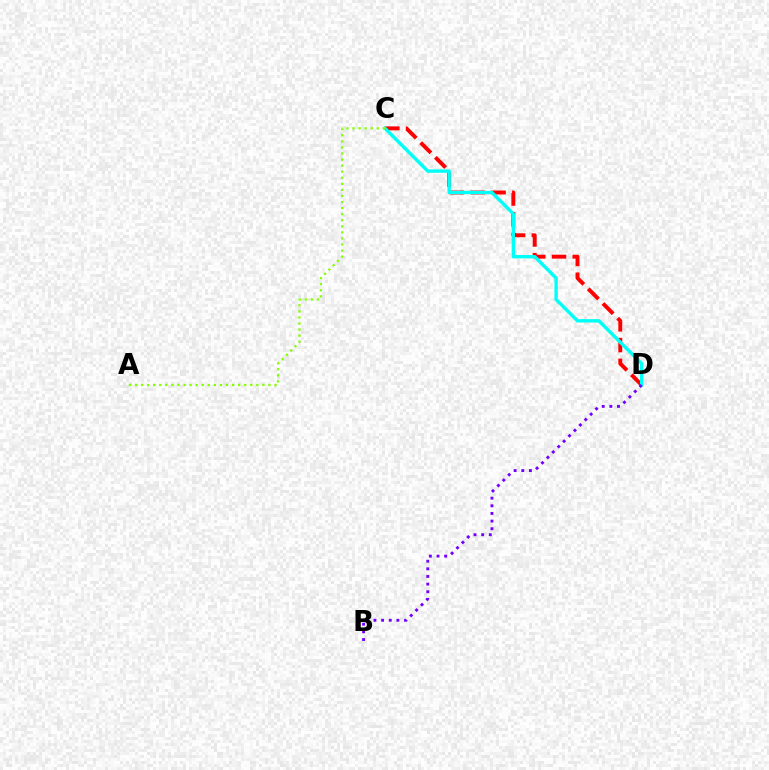{('C', 'D'): [{'color': '#ff0000', 'line_style': 'dashed', 'thickness': 2.82}, {'color': '#00fff6', 'line_style': 'solid', 'thickness': 2.45}], ('A', 'C'): [{'color': '#84ff00', 'line_style': 'dotted', 'thickness': 1.65}], ('B', 'D'): [{'color': '#7200ff', 'line_style': 'dotted', 'thickness': 2.08}]}